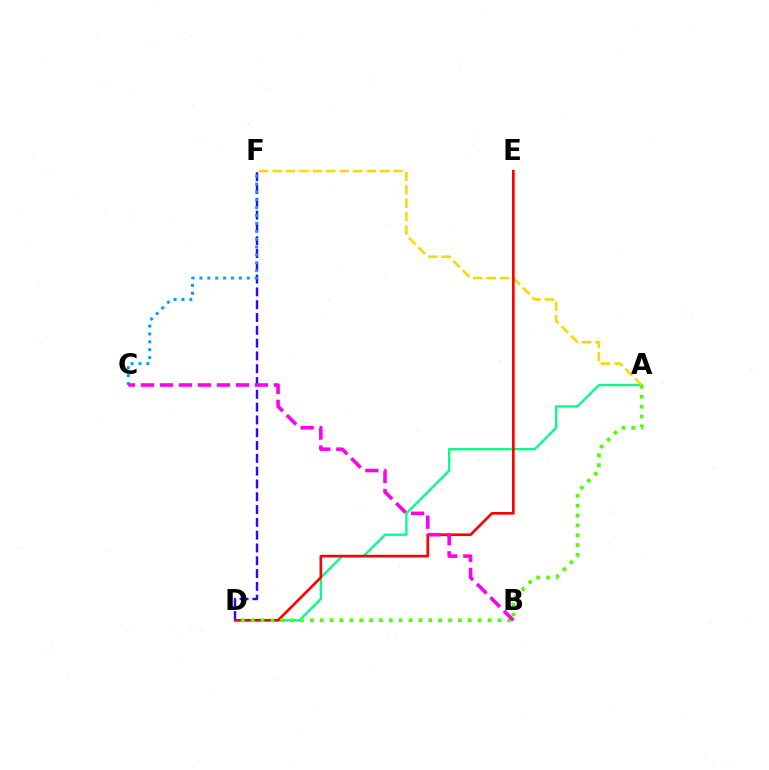{('A', 'D'): [{'color': '#00ff86', 'line_style': 'solid', 'thickness': 1.66}, {'color': '#4fff00', 'line_style': 'dotted', 'thickness': 2.68}], ('A', 'F'): [{'color': '#ffd500', 'line_style': 'dashed', 'thickness': 1.83}], ('D', 'F'): [{'color': '#3700ff', 'line_style': 'dashed', 'thickness': 1.74}], ('D', 'E'): [{'color': '#ff0000', 'line_style': 'solid', 'thickness': 1.92}], ('C', 'F'): [{'color': '#009eff', 'line_style': 'dotted', 'thickness': 2.14}], ('B', 'C'): [{'color': '#ff00ed', 'line_style': 'dashed', 'thickness': 2.58}]}